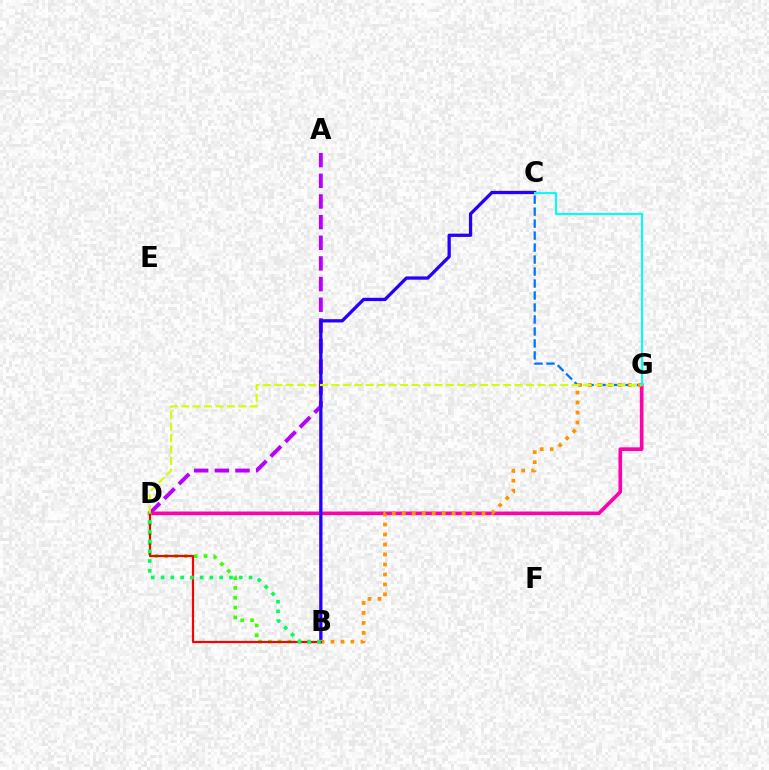{('A', 'D'): [{'color': '#b900ff', 'line_style': 'dashed', 'thickness': 2.81}], ('D', 'G'): [{'color': '#ff00ac', 'line_style': 'solid', 'thickness': 2.61}, {'color': '#d1ff00', 'line_style': 'dashed', 'thickness': 1.55}], ('B', 'D'): [{'color': '#3dff00', 'line_style': 'dotted', 'thickness': 2.67}, {'color': '#ff0000', 'line_style': 'solid', 'thickness': 1.57}, {'color': '#00ff5c', 'line_style': 'dotted', 'thickness': 2.66}], ('B', 'C'): [{'color': '#2500ff', 'line_style': 'solid', 'thickness': 2.37}], ('C', 'G'): [{'color': '#0074ff', 'line_style': 'dashed', 'thickness': 1.63}, {'color': '#00fff6', 'line_style': 'solid', 'thickness': 1.52}], ('B', 'G'): [{'color': '#ff9400', 'line_style': 'dotted', 'thickness': 2.71}]}